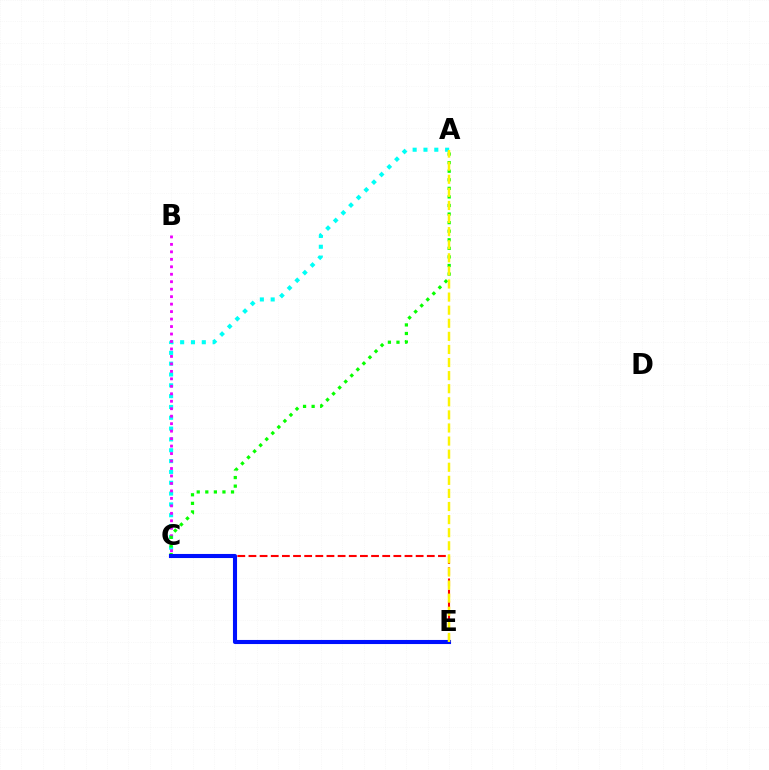{('A', 'C'): [{'color': '#00fff6', 'line_style': 'dotted', 'thickness': 2.94}, {'color': '#08ff00', 'line_style': 'dotted', 'thickness': 2.33}], ('B', 'C'): [{'color': '#ee00ff', 'line_style': 'dotted', 'thickness': 2.03}], ('C', 'E'): [{'color': '#ff0000', 'line_style': 'dashed', 'thickness': 1.51}, {'color': '#0010ff', 'line_style': 'solid', 'thickness': 2.94}], ('A', 'E'): [{'color': '#fcf500', 'line_style': 'dashed', 'thickness': 1.78}]}